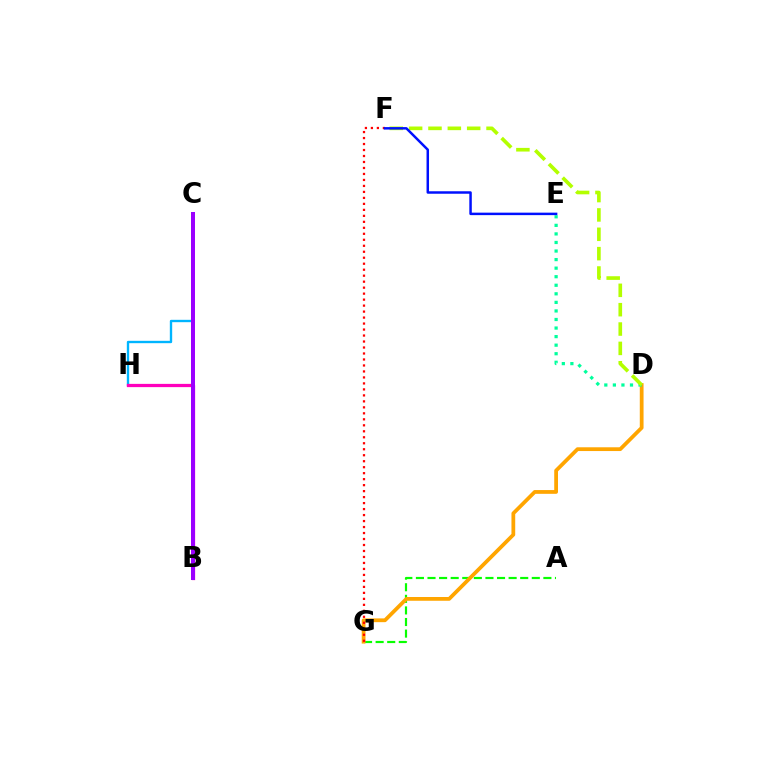{('C', 'H'): [{'color': '#00b5ff', 'line_style': 'solid', 'thickness': 1.7}], ('A', 'G'): [{'color': '#08ff00', 'line_style': 'dashed', 'thickness': 1.57}], ('D', 'G'): [{'color': '#ffa500', 'line_style': 'solid', 'thickness': 2.71}], ('D', 'E'): [{'color': '#00ff9d', 'line_style': 'dotted', 'thickness': 2.33}], ('D', 'F'): [{'color': '#b3ff00', 'line_style': 'dashed', 'thickness': 2.63}], ('F', 'G'): [{'color': '#ff0000', 'line_style': 'dotted', 'thickness': 1.63}], ('E', 'F'): [{'color': '#0010ff', 'line_style': 'solid', 'thickness': 1.79}], ('B', 'H'): [{'color': '#ff00bd', 'line_style': 'solid', 'thickness': 2.34}], ('B', 'C'): [{'color': '#9b00ff', 'line_style': 'solid', 'thickness': 2.88}]}